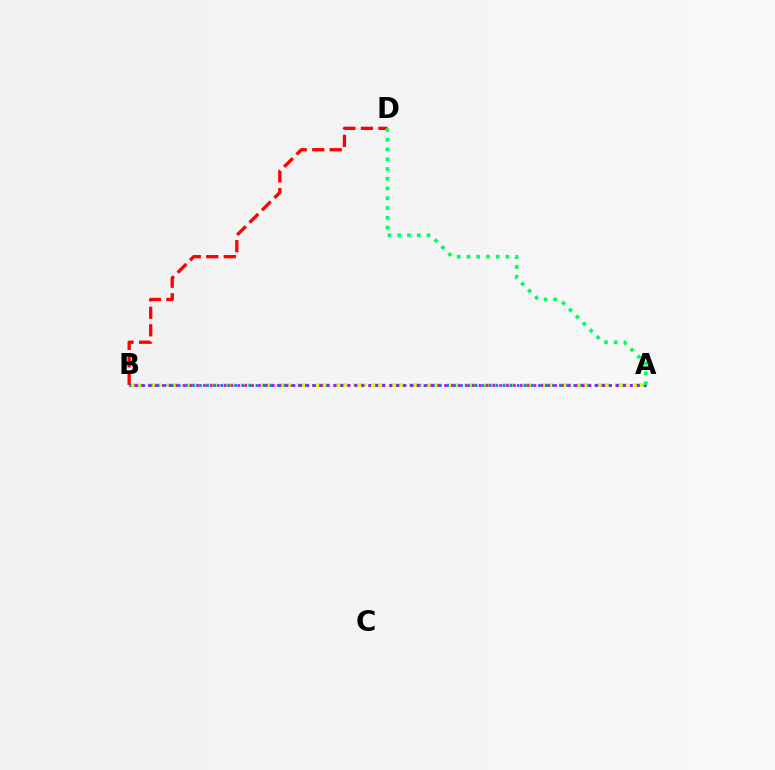{('A', 'B'): [{'color': '#d1ff00', 'line_style': 'dashed', 'thickness': 2.54}, {'color': '#0074ff', 'line_style': 'dotted', 'thickness': 1.92}, {'color': '#b900ff', 'line_style': 'dotted', 'thickness': 1.87}], ('B', 'D'): [{'color': '#ff0000', 'line_style': 'dashed', 'thickness': 2.38}], ('A', 'D'): [{'color': '#00ff5c', 'line_style': 'dotted', 'thickness': 2.65}]}